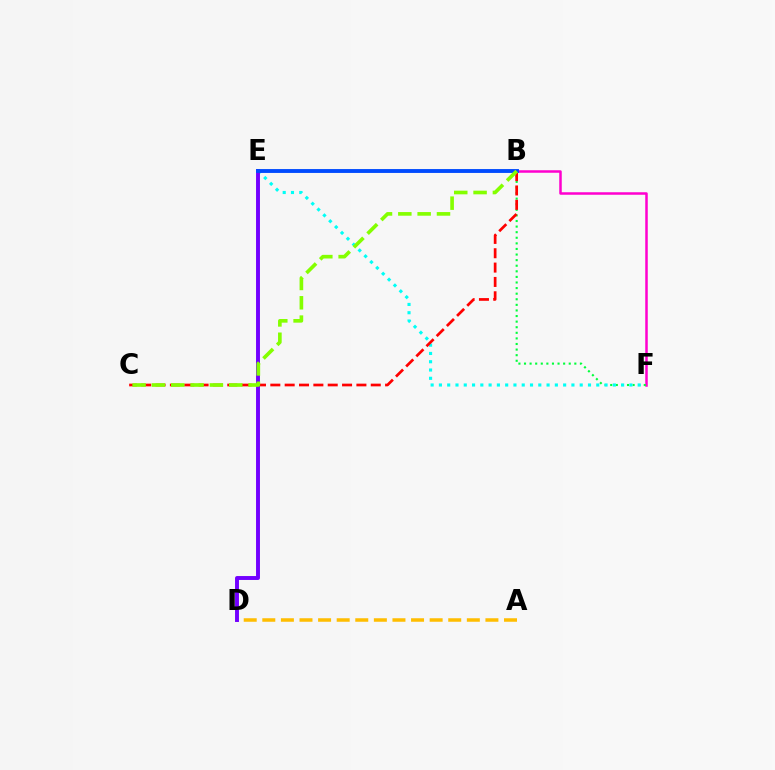{('B', 'F'): [{'color': '#ff00cf', 'line_style': 'solid', 'thickness': 1.81}, {'color': '#00ff39', 'line_style': 'dotted', 'thickness': 1.52}], ('A', 'D'): [{'color': '#ffbd00', 'line_style': 'dashed', 'thickness': 2.53}], ('E', 'F'): [{'color': '#00fff6', 'line_style': 'dotted', 'thickness': 2.25}], ('B', 'C'): [{'color': '#ff0000', 'line_style': 'dashed', 'thickness': 1.95}, {'color': '#84ff00', 'line_style': 'dashed', 'thickness': 2.63}], ('D', 'E'): [{'color': '#7200ff', 'line_style': 'solid', 'thickness': 2.83}], ('B', 'E'): [{'color': '#004bff', 'line_style': 'solid', 'thickness': 2.79}]}